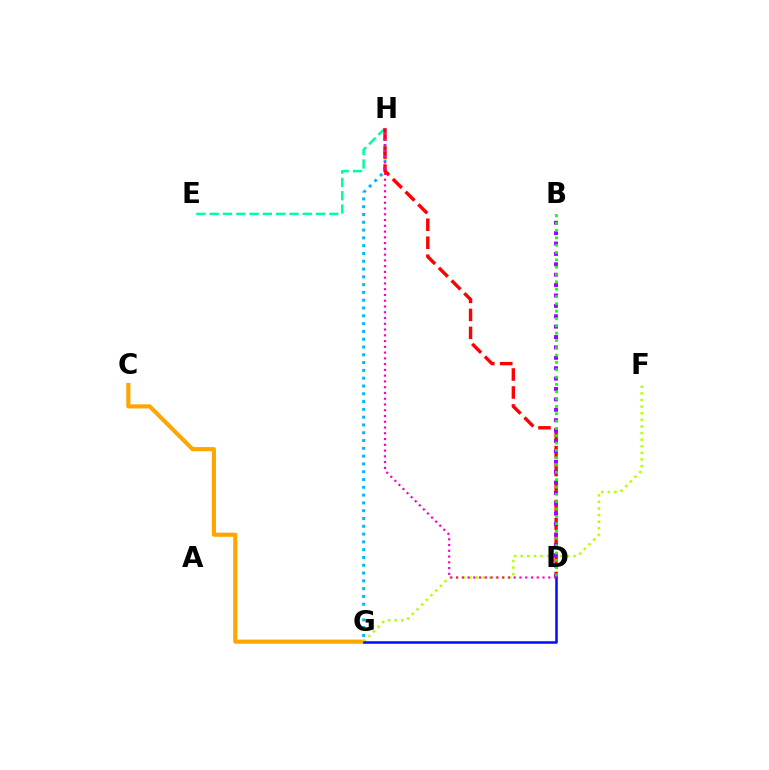{('C', 'G'): [{'color': '#ffa500', 'line_style': 'solid', 'thickness': 2.97}], ('G', 'H'): [{'color': '#00b5ff', 'line_style': 'dotted', 'thickness': 2.12}], ('E', 'H'): [{'color': '#00ff9d', 'line_style': 'dashed', 'thickness': 1.81}], ('F', 'G'): [{'color': '#b3ff00', 'line_style': 'dotted', 'thickness': 1.79}], ('D', 'G'): [{'color': '#0010ff', 'line_style': 'solid', 'thickness': 1.83}], ('D', 'H'): [{'color': '#ff0000', 'line_style': 'dashed', 'thickness': 2.44}, {'color': '#ff00bd', 'line_style': 'dotted', 'thickness': 1.57}], ('B', 'D'): [{'color': '#9b00ff', 'line_style': 'dotted', 'thickness': 2.82}, {'color': '#08ff00', 'line_style': 'dotted', 'thickness': 1.99}]}